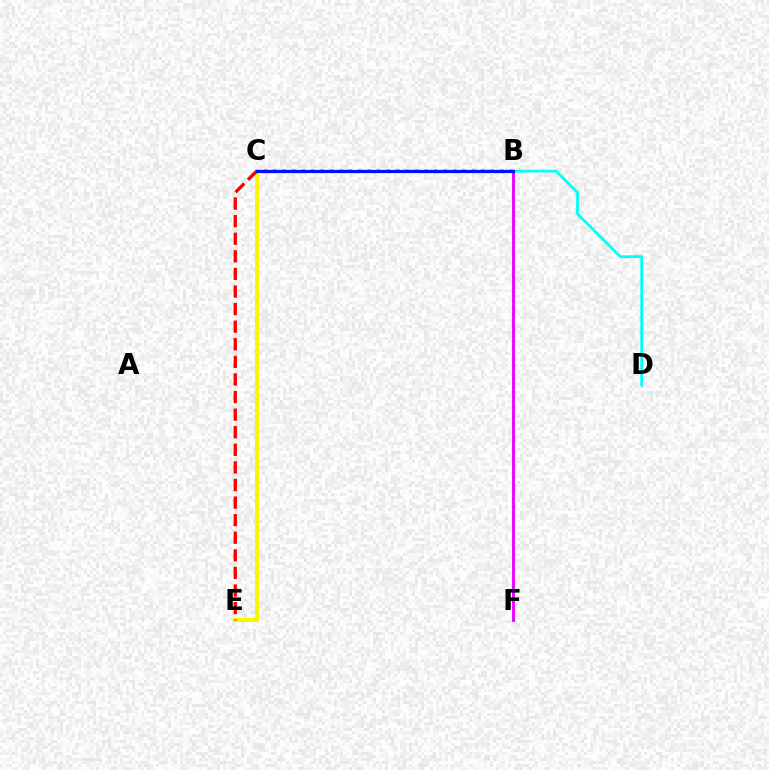{('B', 'D'): [{'color': '#00fff6', 'line_style': 'solid', 'thickness': 1.98}], ('B', 'F'): [{'color': '#ee00ff', 'line_style': 'solid', 'thickness': 2.07}], ('C', 'E'): [{'color': '#fcf500', 'line_style': 'solid', 'thickness': 2.92}, {'color': '#ff0000', 'line_style': 'dashed', 'thickness': 2.39}], ('B', 'C'): [{'color': '#08ff00', 'line_style': 'dotted', 'thickness': 2.57}, {'color': '#0010ff', 'line_style': 'solid', 'thickness': 2.31}]}